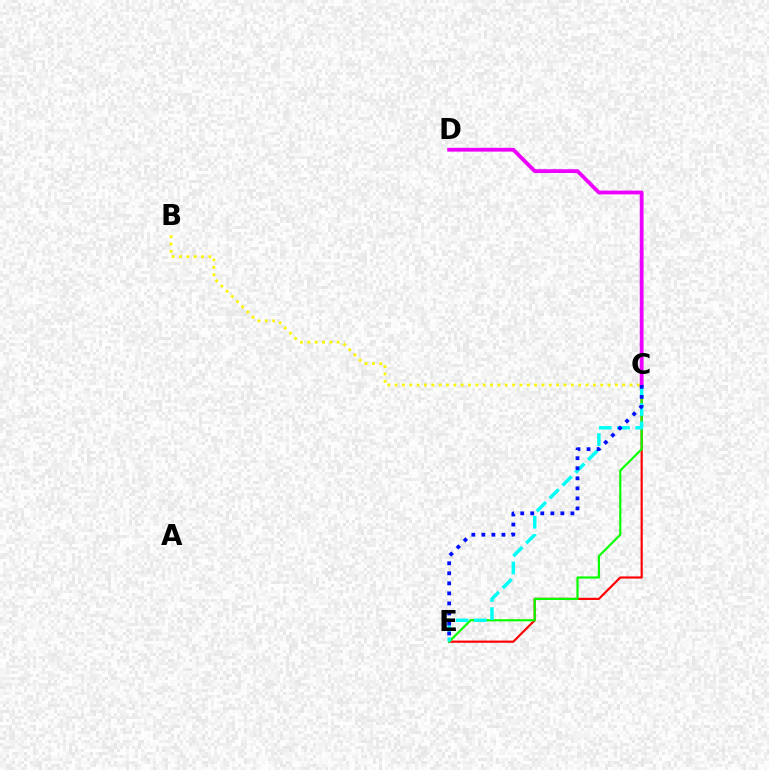{('B', 'C'): [{'color': '#fcf500', 'line_style': 'dotted', 'thickness': 2.0}], ('C', 'E'): [{'color': '#ff0000', 'line_style': 'solid', 'thickness': 1.57}, {'color': '#08ff00', 'line_style': 'solid', 'thickness': 1.57}, {'color': '#00fff6', 'line_style': 'dashed', 'thickness': 2.47}, {'color': '#0010ff', 'line_style': 'dotted', 'thickness': 2.73}], ('C', 'D'): [{'color': '#ee00ff', 'line_style': 'solid', 'thickness': 2.73}]}